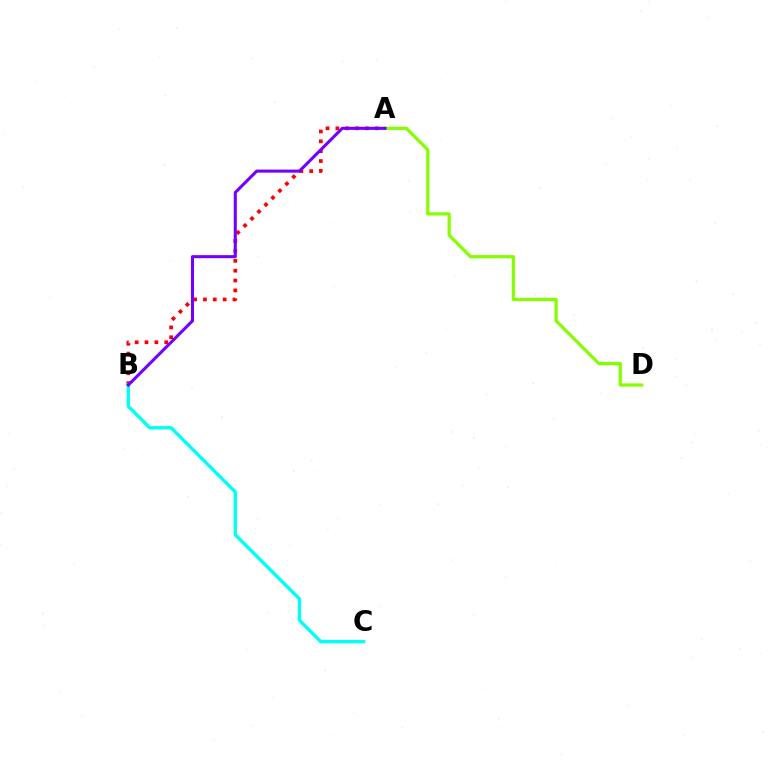{('A', 'B'): [{'color': '#ff0000', 'line_style': 'dotted', 'thickness': 2.68}, {'color': '#7200ff', 'line_style': 'solid', 'thickness': 2.21}], ('A', 'D'): [{'color': '#84ff00', 'line_style': 'solid', 'thickness': 2.31}], ('B', 'C'): [{'color': '#00fff6', 'line_style': 'solid', 'thickness': 2.44}]}